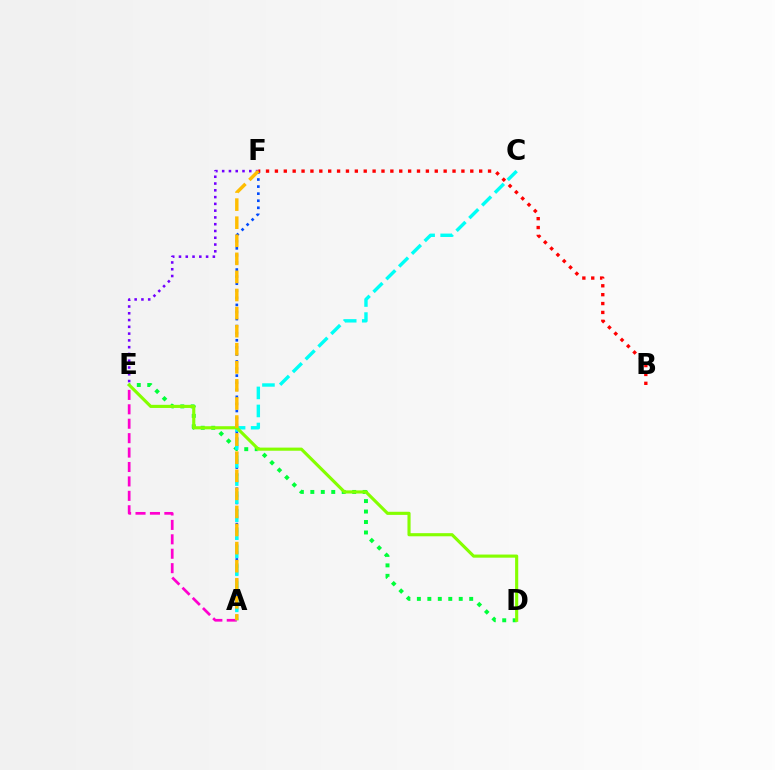{('D', 'E'): [{'color': '#00ff39', 'line_style': 'dotted', 'thickness': 2.84}, {'color': '#84ff00', 'line_style': 'solid', 'thickness': 2.25}], ('A', 'E'): [{'color': '#ff00cf', 'line_style': 'dashed', 'thickness': 1.96}], ('A', 'F'): [{'color': '#004bff', 'line_style': 'dotted', 'thickness': 1.92}, {'color': '#ffbd00', 'line_style': 'dashed', 'thickness': 2.46}], ('E', 'F'): [{'color': '#7200ff', 'line_style': 'dotted', 'thickness': 1.84}], ('A', 'C'): [{'color': '#00fff6', 'line_style': 'dashed', 'thickness': 2.45}], ('B', 'F'): [{'color': '#ff0000', 'line_style': 'dotted', 'thickness': 2.41}]}